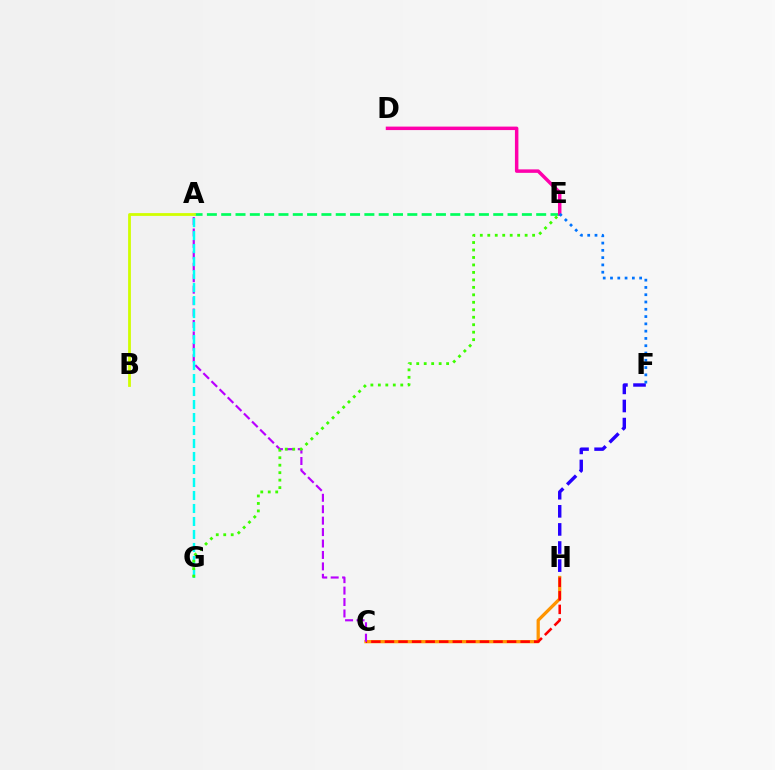{('A', 'E'): [{'color': '#00ff5c', 'line_style': 'dashed', 'thickness': 1.95}], ('A', 'B'): [{'color': '#d1ff00', 'line_style': 'solid', 'thickness': 2.01}], ('C', 'H'): [{'color': '#ff9400', 'line_style': 'solid', 'thickness': 2.34}, {'color': '#ff0000', 'line_style': 'dashed', 'thickness': 1.84}], ('A', 'C'): [{'color': '#b900ff', 'line_style': 'dashed', 'thickness': 1.55}], ('D', 'E'): [{'color': '#ff00ac', 'line_style': 'solid', 'thickness': 2.5}], ('A', 'G'): [{'color': '#00fff6', 'line_style': 'dashed', 'thickness': 1.77}], ('F', 'H'): [{'color': '#2500ff', 'line_style': 'dashed', 'thickness': 2.46}], ('E', 'G'): [{'color': '#3dff00', 'line_style': 'dotted', 'thickness': 2.03}], ('E', 'F'): [{'color': '#0074ff', 'line_style': 'dotted', 'thickness': 1.98}]}